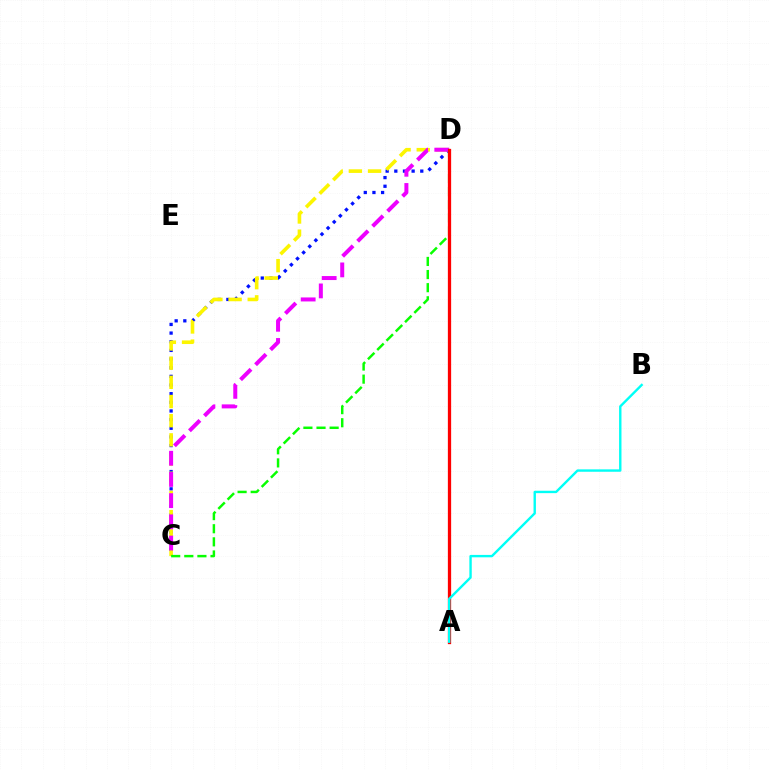{('C', 'D'): [{'color': '#0010ff', 'line_style': 'dotted', 'thickness': 2.35}, {'color': '#fcf500', 'line_style': 'dashed', 'thickness': 2.61}, {'color': '#08ff00', 'line_style': 'dashed', 'thickness': 1.78}, {'color': '#ee00ff', 'line_style': 'dashed', 'thickness': 2.88}], ('A', 'D'): [{'color': '#ff0000', 'line_style': 'solid', 'thickness': 2.36}], ('A', 'B'): [{'color': '#00fff6', 'line_style': 'solid', 'thickness': 1.72}]}